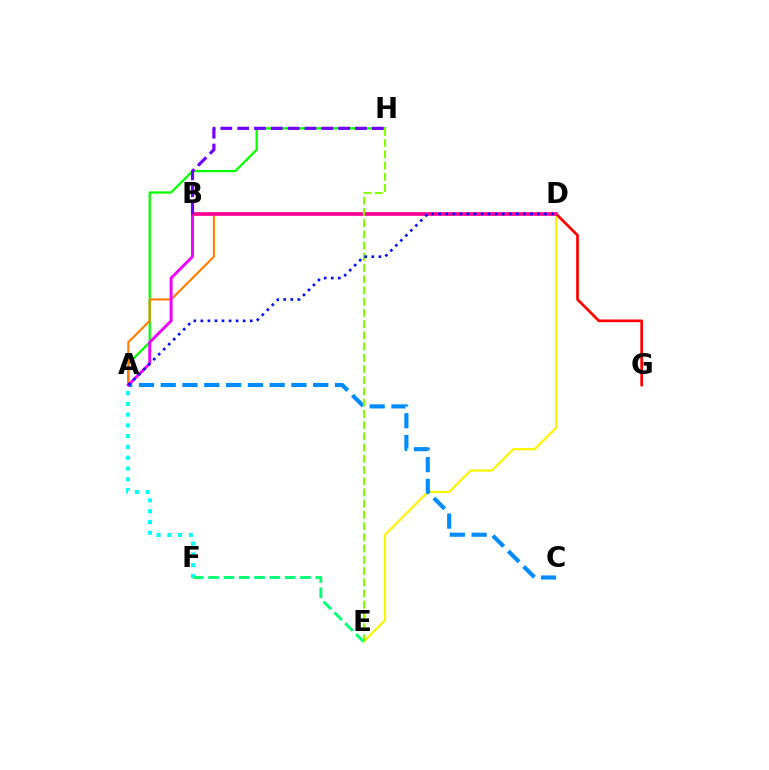{('D', 'E'): [{'color': '#fcf500', 'line_style': 'solid', 'thickness': 1.6}], ('A', 'H'): [{'color': '#08ff00', 'line_style': 'solid', 'thickness': 1.63}], ('A', 'F'): [{'color': '#00fff6', 'line_style': 'dotted', 'thickness': 2.93}], ('D', 'G'): [{'color': '#ff0000', 'line_style': 'solid', 'thickness': 1.95}], ('E', 'F'): [{'color': '#00ff74', 'line_style': 'dashed', 'thickness': 2.08}], ('A', 'C'): [{'color': '#008cff', 'line_style': 'dashed', 'thickness': 2.96}], ('A', 'D'): [{'color': '#ff7c00', 'line_style': 'solid', 'thickness': 1.52}, {'color': '#0010ff', 'line_style': 'dotted', 'thickness': 1.92}], ('A', 'B'): [{'color': '#ee00ff', 'line_style': 'solid', 'thickness': 2.11}], ('B', 'D'): [{'color': '#ff0094', 'line_style': 'solid', 'thickness': 2.65}], ('E', 'H'): [{'color': '#84ff00', 'line_style': 'dashed', 'thickness': 1.52}], ('B', 'H'): [{'color': '#7200ff', 'line_style': 'dashed', 'thickness': 2.29}]}